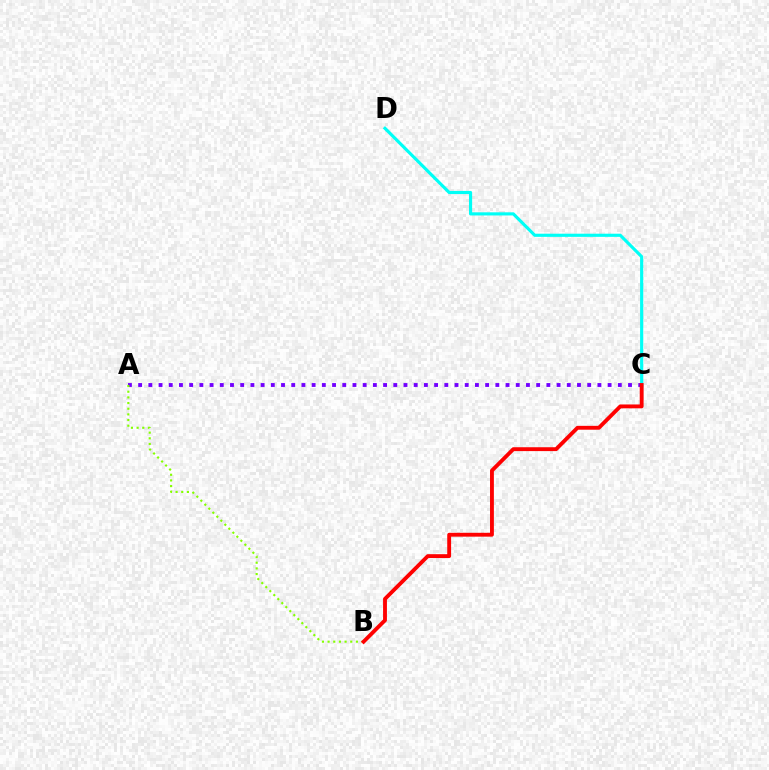{('A', 'C'): [{'color': '#7200ff', 'line_style': 'dotted', 'thickness': 2.77}], ('A', 'B'): [{'color': '#84ff00', 'line_style': 'dotted', 'thickness': 1.54}], ('C', 'D'): [{'color': '#00fff6', 'line_style': 'solid', 'thickness': 2.27}], ('B', 'C'): [{'color': '#ff0000', 'line_style': 'solid', 'thickness': 2.78}]}